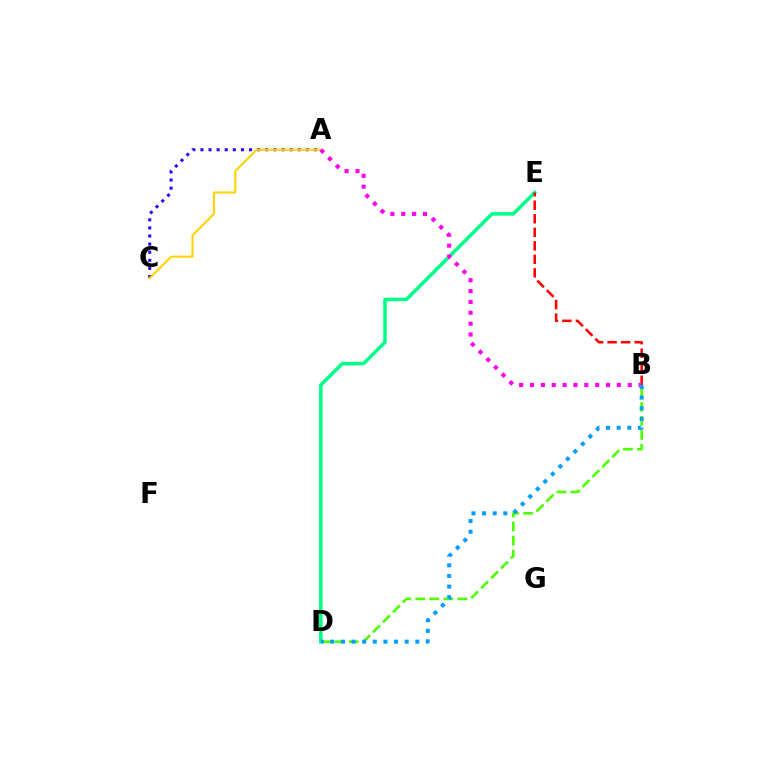{('D', 'E'): [{'color': '#00ff86', 'line_style': 'solid', 'thickness': 2.54}], ('A', 'C'): [{'color': '#3700ff', 'line_style': 'dotted', 'thickness': 2.2}, {'color': '#ffd500', 'line_style': 'solid', 'thickness': 1.52}], ('B', 'E'): [{'color': '#ff0000', 'line_style': 'dashed', 'thickness': 1.84}], ('B', 'D'): [{'color': '#4fff00', 'line_style': 'dashed', 'thickness': 1.91}, {'color': '#009eff', 'line_style': 'dotted', 'thickness': 2.89}], ('A', 'B'): [{'color': '#ff00ed', 'line_style': 'dotted', 'thickness': 2.95}]}